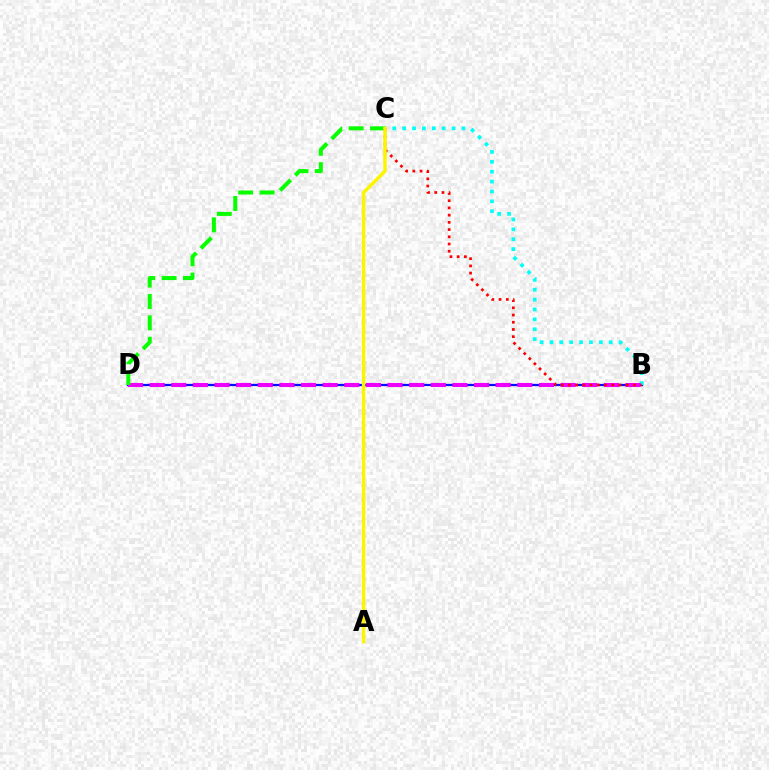{('B', 'D'): [{'color': '#0010ff', 'line_style': 'solid', 'thickness': 1.61}, {'color': '#ee00ff', 'line_style': 'dashed', 'thickness': 2.94}], ('B', 'C'): [{'color': '#00fff6', 'line_style': 'dotted', 'thickness': 2.69}, {'color': '#ff0000', 'line_style': 'dotted', 'thickness': 1.96}], ('C', 'D'): [{'color': '#08ff00', 'line_style': 'dashed', 'thickness': 2.9}], ('A', 'C'): [{'color': '#fcf500', 'line_style': 'solid', 'thickness': 2.5}]}